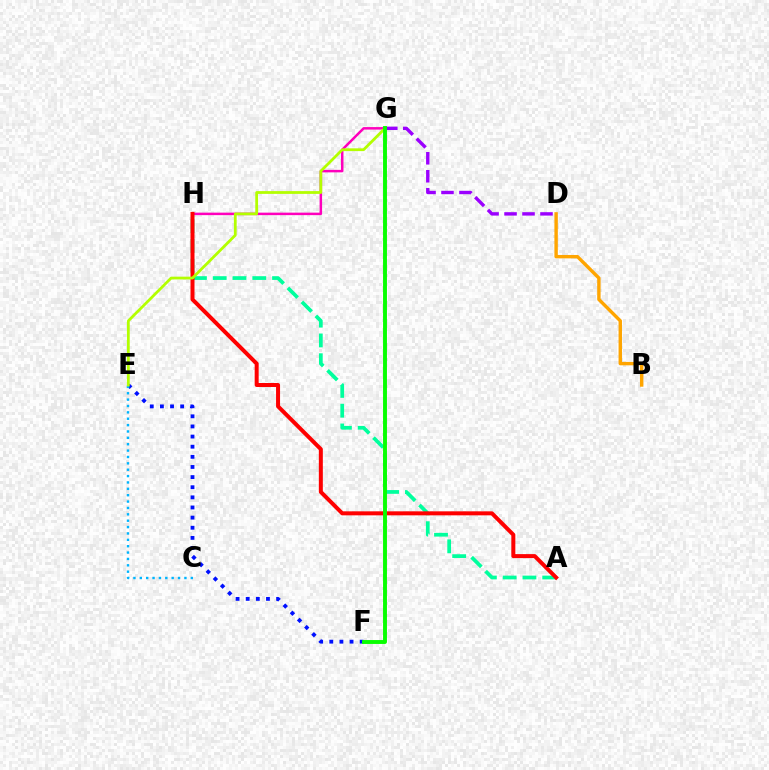{('A', 'H'): [{'color': '#00ff9d', 'line_style': 'dashed', 'thickness': 2.69}, {'color': '#ff0000', 'line_style': 'solid', 'thickness': 2.88}], ('G', 'H'): [{'color': '#ff00bd', 'line_style': 'solid', 'thickness': 1.8}], ('E', 'F'): [{'color': '#0010ff', 'line_style': 'dotted', 'thickness': 2.75}], ('B', 'D'): [{'color': '#ffa500', 'line_style': 'solid', 'thickness': 2.46}], ('D', 'G'): [{'color': '#9b00ff', 'line_style': 'dashed', 'thickness': 2.44}], ('C', 'E'): [{'color': '#00b5ff', 'line_style': 'dotted', 'thickness': 1.73}], ('E', 'G'): [{'color': '#b3ff00', 'line_style': 'solid', 'thickness': 2.0}], ('F', 'G'): [{'color': '#08ff00', 'line_style': 'solid', 'thickness': 2.8}]}